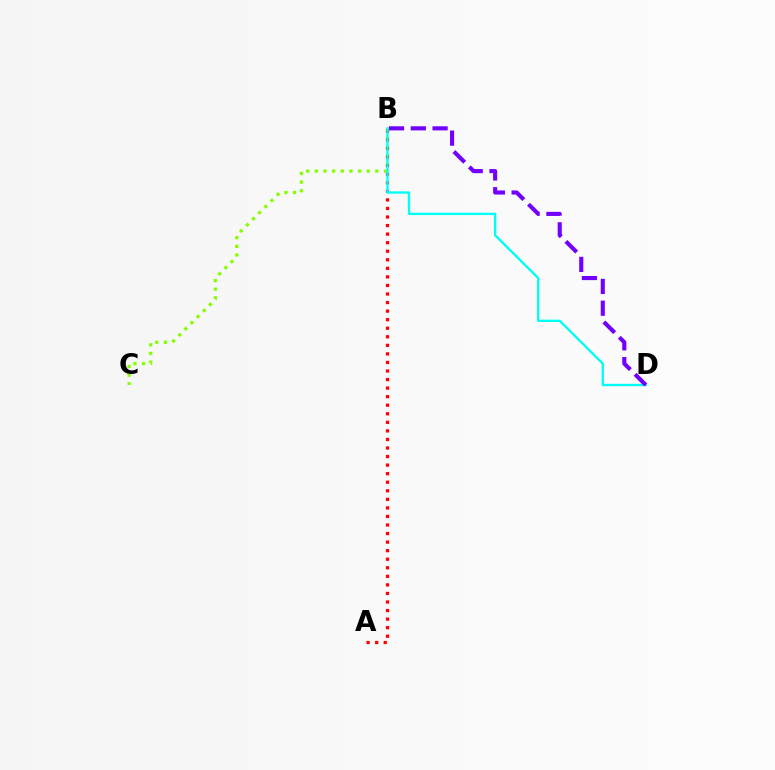{('B', 'C'): [{'color': '#84ff00', 'line_style': 'dotted', 'thickness': 2.35}], ('A', 'B'): [{'color': '#ff0000', 'line_style': 'dotted', 'thickness': 2.32}], ('B', 'D'): [{'color': '#00fff6', 'line_style': 'solid', 'thickness': 1.68}, {'color': '#7200ff', 'line_style': 'dashed', 'thickness': 2.96}]}